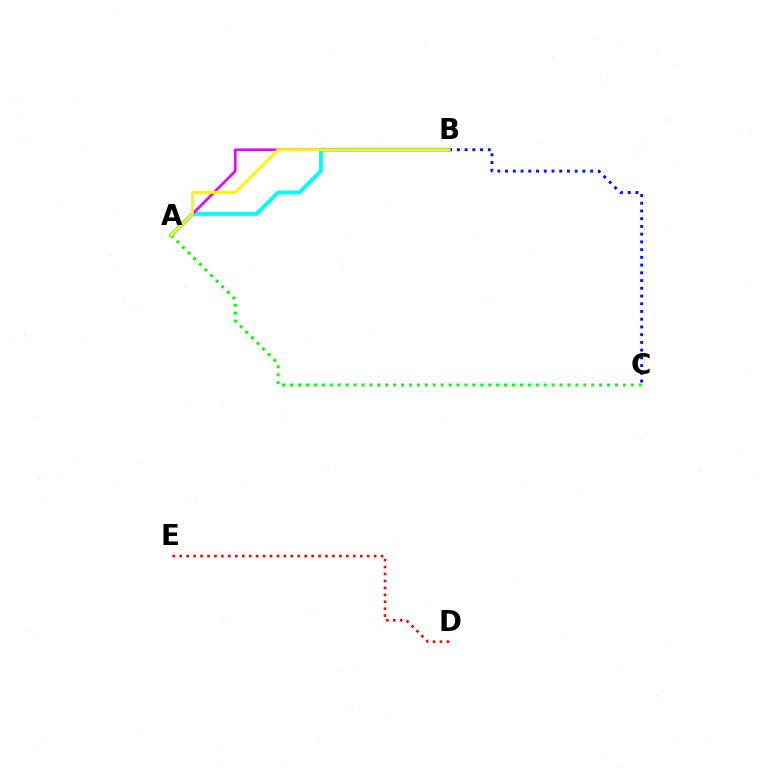{('A', 'B'): [{'color': '#00fff6', 'line_style': 'solid', 'thickness': 2.84}, {'color': '#ee00ff', 'line_style': 'solid', 'thickness': 1.91}, {'color': '#fcf500', 'line_style': 'solid', 'thickness': 2.08}], ('B', 'C'): [{'color': '#0010ff', 'line_style': 'dotted', 'thickness': 2.1}], ('D', 'E'): [{'color': '#ff0000', 'line_style': 'dotted', 'thickness': 1.89}], ('A', 'C'): [{'color': '#08ff00', 'line_style': 'dotted', 'thickness': 2.15}]}